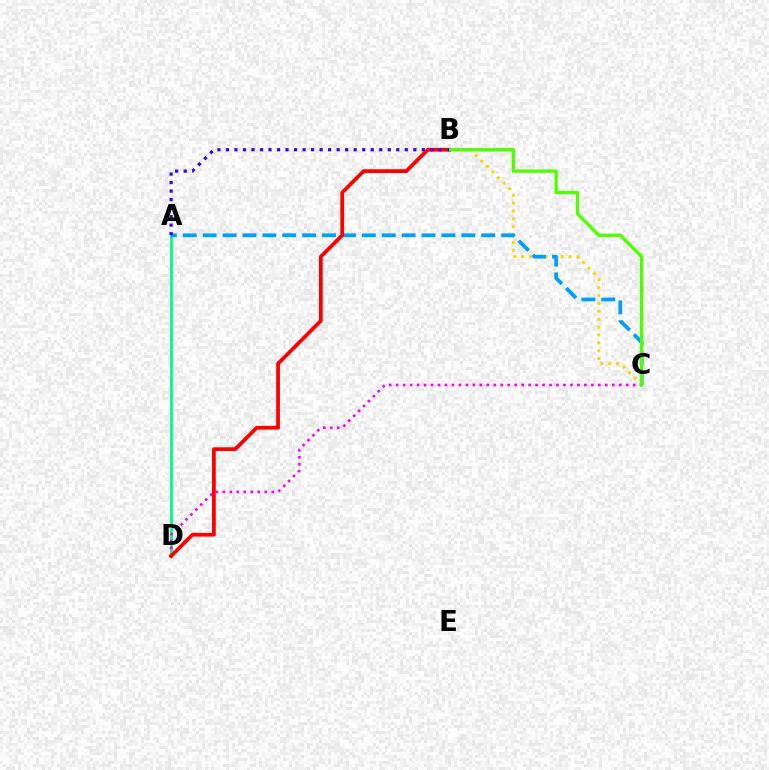{('A', 'D'): [{'color': '#00ff86', 'line_style': 'solid', 'thickness': 2.05}], ('C', 'D'): [{'color': '#ff00ed', 'line_style': 'dotted', 'thickness': 1.89}], ('B', 'C'): [{'color': '#ffd500', 'line_style': 'dotted', 'thickness': 2.14}, {'color': '#4fff00', 'line_style': 'solid', 'thickness': 2.4}], ('A', 'C'): [{'color': '#009eff', 'line_style': 'dashed', 'thickness': 2.7}], ('B', 'D'): [{'color': '#ff0000', 'line_style': 'solid', 'thickness': 2.71}], ('A', 'B'): [{'color': '#3700ff', 'line_style': 'dotted', 'thickness': 2.31}]}